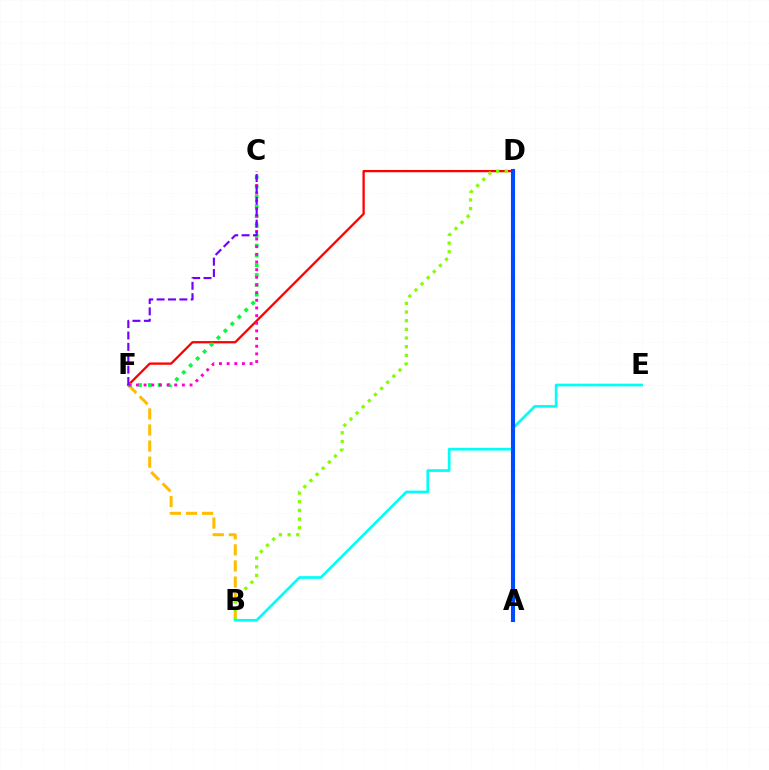{('B', 'F'): [{'color': '#ffbd00', 'line_style': 'dashed', 'thickness': 2.18}], ('D', 'F'): [{'color': '#ff0000', 'line_style': 'solid', 'thickness': 1.65}], ('C', 'F'): [{'color': '#00ff39', 'line_style': 'dotted', 'thickness': 2.66}, {'color': '#ff00cf', 'line_style': 'dotted', 'thickness': 2.08}, {'color': '#7200ff', 'line_style': 'dashed', 'thickness': 1.55}], ('B', 'D'): [{'color': '#84ff00', 'line_style': 'dotted', 'thickness': 2.35}], ('B', 'E'): [{'color': '#00fff6', 'line_style': 'solid', 'thickness': 1.95}], ('A', 'D'): [{'color': '#004bff', 'line_style': 'solid', 'thickness': 2.95}]}